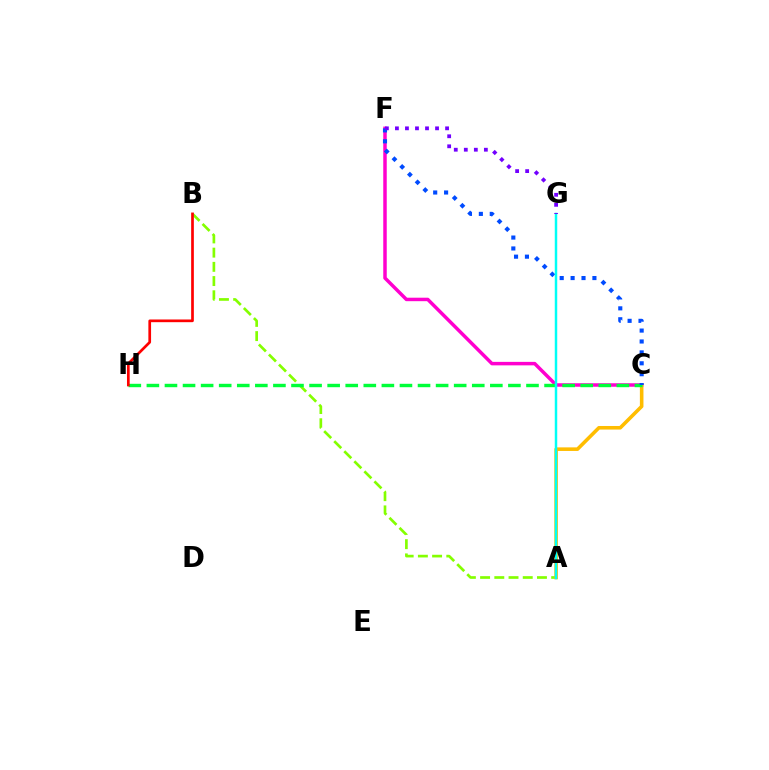{('C', 'F'): [{'color': '#ff00cf', 'line_style': 'solid', 'thickness': 2.51}, {'color': '#004bff', 'line_style': 'dotted', 'thickness': 2.96}], ('A', 'B'): [{'color': '#84ff00', 'line_style': 'dashed', 'thickness': 1.93}], ('A', 'C'): [{'color': '#ffbd00', 'line_style': 'solid', 'thickness': 2.58}], ('C', 'H'): [{'color': '#00ff39', 'line_style': 'dashed', 'thickness': 2.46}], ('B', 'H'): [{'color': '#ff0000', 'line_style': 'solid', 'thickness': 1.94}], ('A', 'G'): [{'color': '#00fff6', 'line_style': 'solid', 'thickness': 1.78}], ('F', 'G'): [{'color': '#7200ff', 'line_style': 'dotted', 'thickness': 2.73}]}